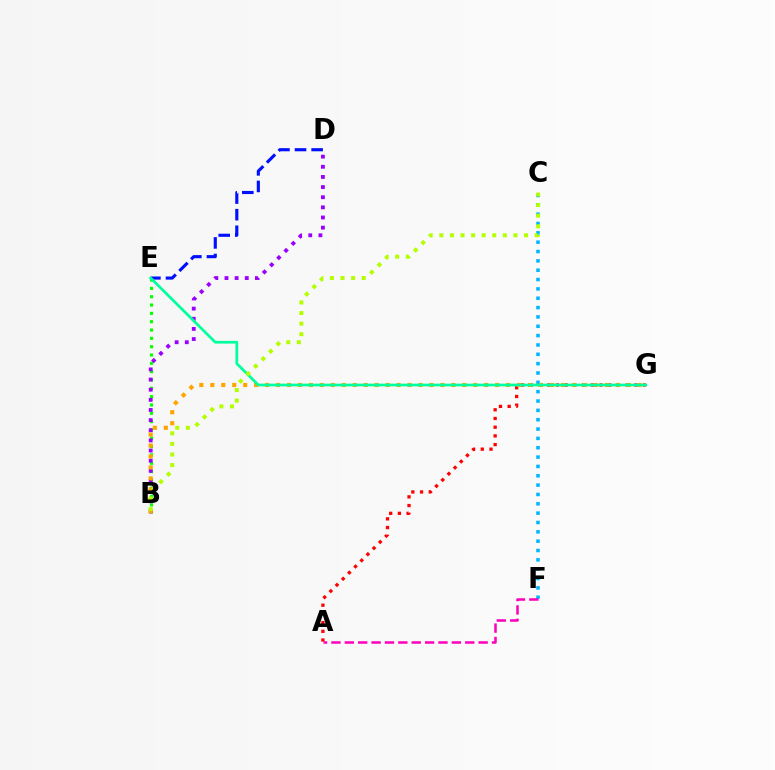{('B', 'E'): [{'color': '#08ff00', 'line_style': 'dotted', 'thickness': 2.26}], ('A', 'G'): [{'color': '#ff0000', 'line_style': 'dotted', 'thickness': 2.37}], ('B', 'D'): [{'color': '#9b00ff', 'line_style': 'dotted', 'thickness': 2.76}], ('C', 'F'): [{'color': '#00b5ff', 'line_style': 'dotted', 'thickness': 2.54}], ('A', 'F'): [{'color': '#ff00bd', 'line_style': 'dashed', 'thickness': 1.82}], ('D', 'E'): [{'color': '#0010ff', 'line_style': 'dashed', 'thickness': 2.25}], ('B', 'G'): [{'color': '#ffa500', 'line_style': 'dotted', 'thickness': 2.98}], ('E', 'G'): [{'color': '#00ff9d', 'line_style': 'solid', 'thickness': 1.96}], ('B', 'C'): [{'color': '#b3ff00', 'line_style': 'dotted', 'thickness': 2.88}]}